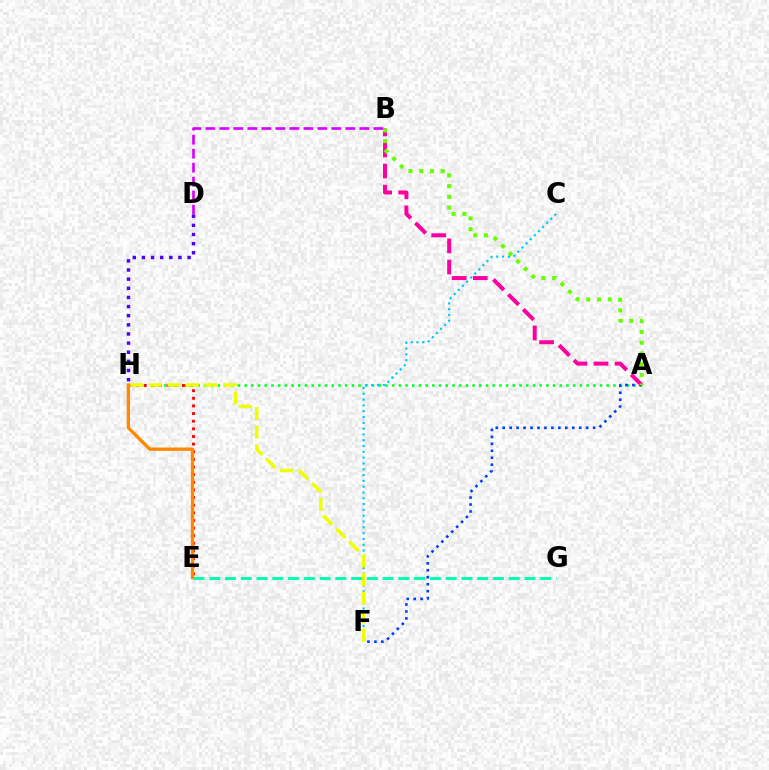{('B', 'D'): [{'color': '#d600ff', 'line_style': 'dashed', 'thickness': 1.9}], ('A', 'H'): [{'color': '#00ff27', 'line_style': 'dotted', 'thickness': 1.82}], ('C', 'F'): [{'color': '#00c7ff', 'line_style': 'dotted', 'thickness': 1.58}], ('A', 'F'): [{'color': '#003fff', 'line_style': 'dotted', 'thickness': 1.89}], ('E', 'H'): [{'color': '#ff0000', 'line_style': 'dotted', 'thickness': 2.07}, {'color': '#ff8800', 'line_style': 'solid', 'thickness': 2.39}], ('A', 'B'): [{'color': '#ff00a0', 'line_style': 'dashed', 'thickness': 2.86}, {'color': '#66ff00', 'line_style': 'dotted', 'thickness': 2.92}], ('F', 'H'): [{'color': '#eeff00', 'line_style': 'dashed', 'thickness': 2.52}], ('E', 'G'): [{'color': '#00ffaf', 'line_style': 'dashed', 'thickness': 2.14}], ('D', 'H'): [{'color': '#4f00ff', 'line_style': 'dotted', 'thickness': 2.48}]}